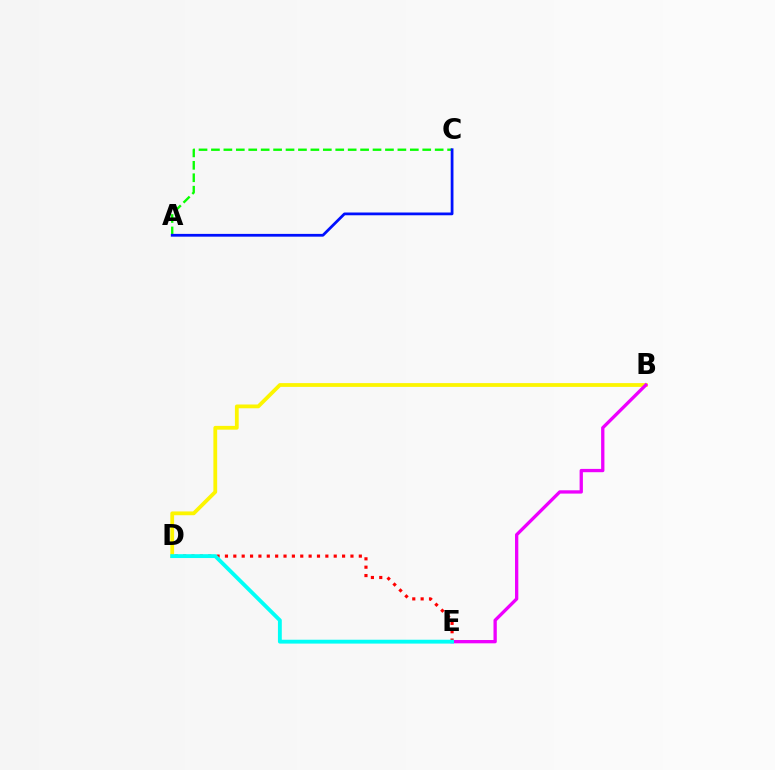{('B', 'D'): [{'color': '#fcf500', 'line_style': 'solid', 'thickness': 2.72}], ('B', 'E'): [{'color': '#ee00ff', 'line_style': 'solid', 'thickness': 2.38}], ('D', 'E'): [{'color': '#ff0000', 'line_style': 'dotted', 'thickness': 2.27}, {'color': '#00fff6', 'line_style': 'solid', 'thickness': 2.78}], ('A', 'C'): [{'color': '#08ff00', 'line_style': 'dashed', 'thickness': 1.69}, {'color': '#0010ff', 'line_style': 'solid', 'thickness': 1.99}]}